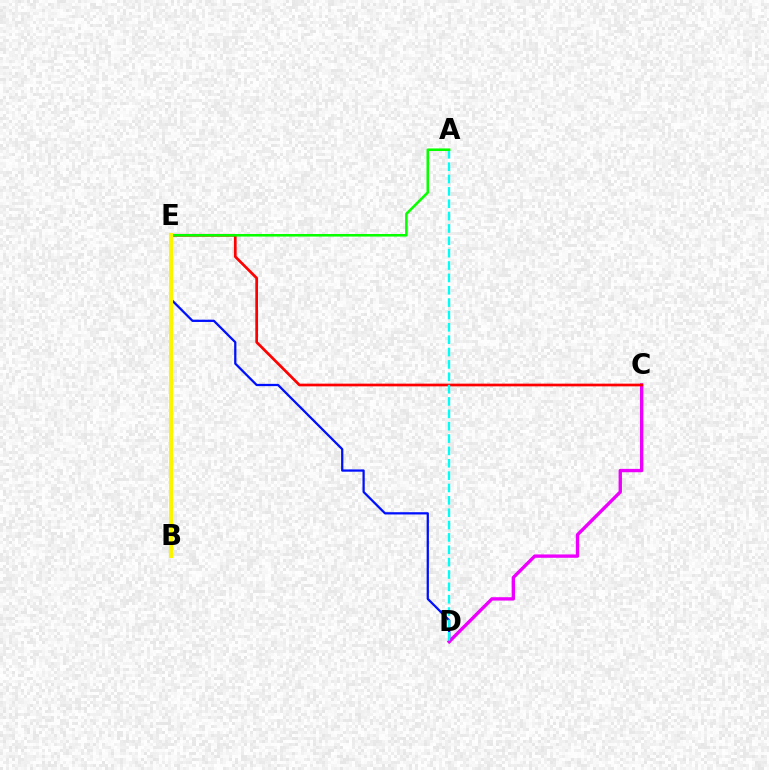{('D', 'E'): [{'color': '#0010ff', 'line_style': 'solid', 'thickness': 1.63}], ('C', 'D'): [{'color': '#ee00ff', 'line_style': 'solid', 'thickness': 2.42}], ('C', 'E'): [{'color': '#ff0000', 'line_style': 'solid', 'thickness': 1.95}], ('A', 'D'): [{'color': '#00fff6', 'line_style': 'dashed', 'thickness': 1.68}], ('A', 'E'): [{'color': '#08ff00', 'line_style': 'solid', 'thickness': 1.85}], ('B', 'E'): [{'color': '#fcf500', 'line_style': 'solid', 'thickness': 2.93}]}